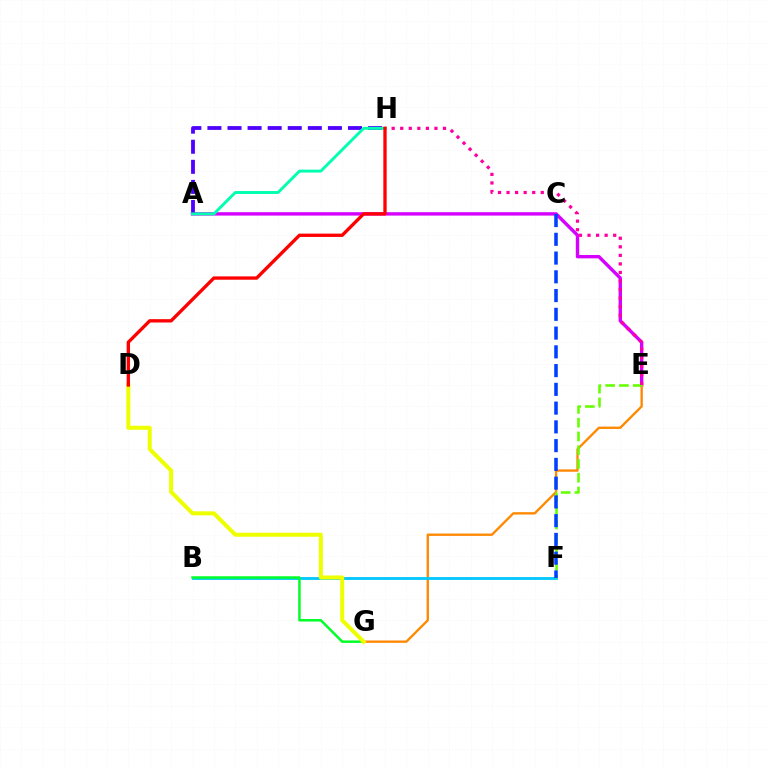{('A', 'E'): [{'color': '#d600ff', 'line_style': 'solid', 'thickness': 2.44}], ('E', 'G'): [{'color': '#ff8800', 'line_style': 'solid', 'thickness': 1.68}], ('B', 'F'): [{'color': '#00c7ff', 'line_style': 'solid', 'thickness': 2.02}], ('E', 'F'): [{'color': '#66ff00', 'line_style': 'dashed', 'thickness': 1.87}], ('B', 'G'): [{'color': '#00ff27', 'line_style': 'solid', 'thickness': 1.79}], ('D', 'G'): [{'color': '#eeff00', 'line_style': 'solid', 'thickness': 2.9}], ('C', 'F'): [{'color': '#003fff', 'line_style': 'dashed', 'thickness': 2.55}], ('A', 'H'): [{'color': '#4f00ff', 'line_style': 'dashed', 'thickness': 2.73}, {'color': '#00ffaf', 'line_style': 'solid', 'thickness': 2.09}], ('E', 'H'): [{'color': '#ff00a0', 'line_style': 'dotted', 'thickness': 2.32}], ('D', 'H'): [{'color': '#ff0000', 'line_style': 'solid', 'thickness': 2.4}]}